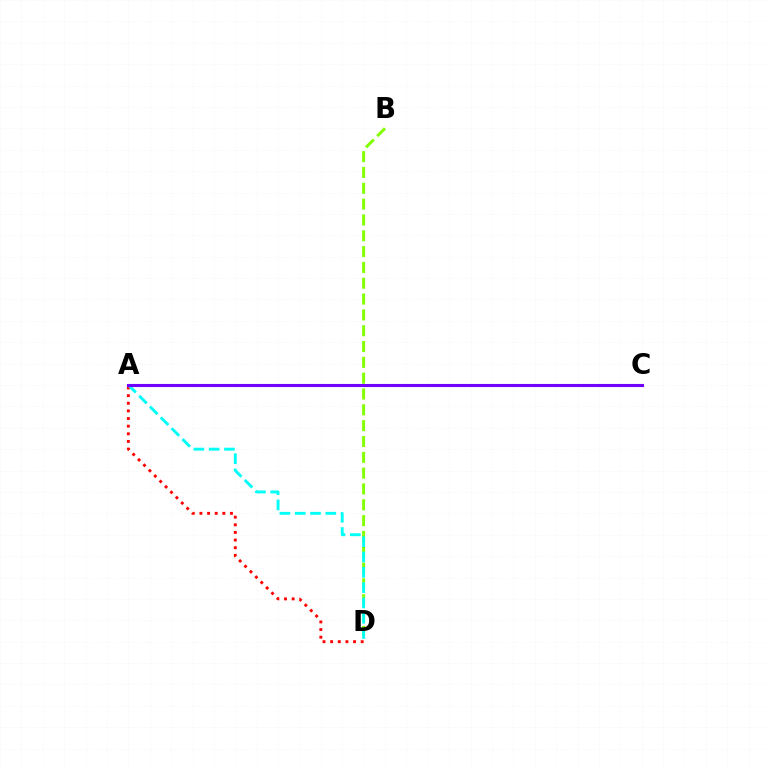{('A', 'D'): [{'color': '#ff0000', 'line_style': 'dotted', 'thickness': 2.07}, {'color': '#00fff6', 'line_style': 'dashed', 'thickness': 2.08}], ('B', 'D'): [{'color': '#84ff00', 'line_style': 'dashed', 'thickness': 2.15}], ('A', 'C'): [{'color': '#7200ff', 'line_style': 'solid', 'thickness': 2.23}]}